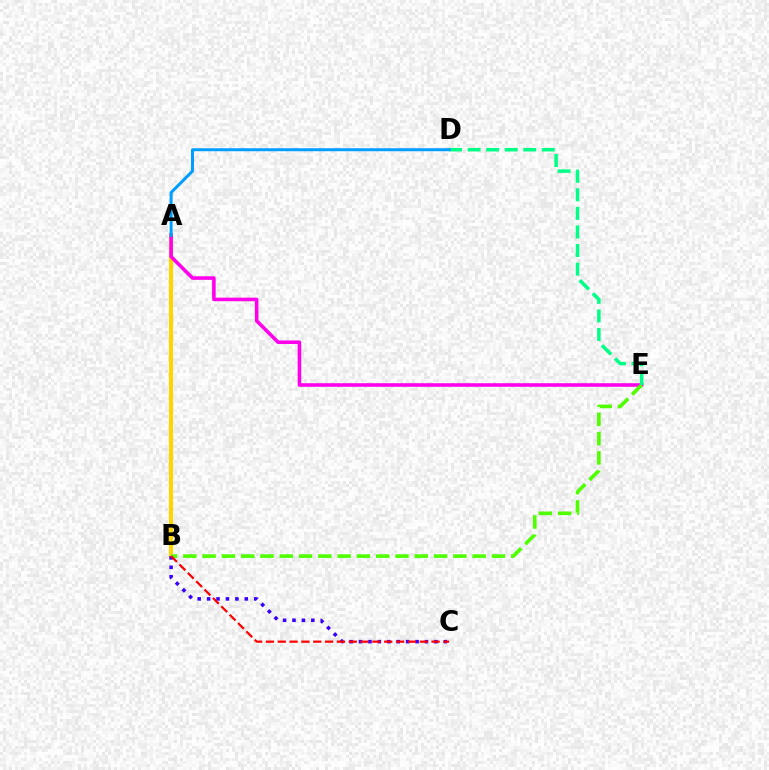{('A', 'B'): [{'color': '#ffd500', 'line_style': 'solid', 'thickness': 2.93}], ('B', 'C'): [{'color': '#3700ff', 'line_style': 'dotted', 'thickness': 2.56}, {'color': '#ff0000', 'line_style': 'dashed', 'thickness': 1.61}], ('A', 'E'): [{'color': '#ff00ed', 'line_style': 'solid', 'thickness': 2.57}], ('B', 'E'): [{'color': '#4fff00', 'line_style': 'dashed', 'thickness': 2.62}], ('D', 'E'): [{'color': '#00ff86', 'line_style': 'dashed', 'thickness': 2.52}], ('A', 'D'): [{'color': '#009eff', 'line_style': 'solid', 'thickness': 2.16}]}